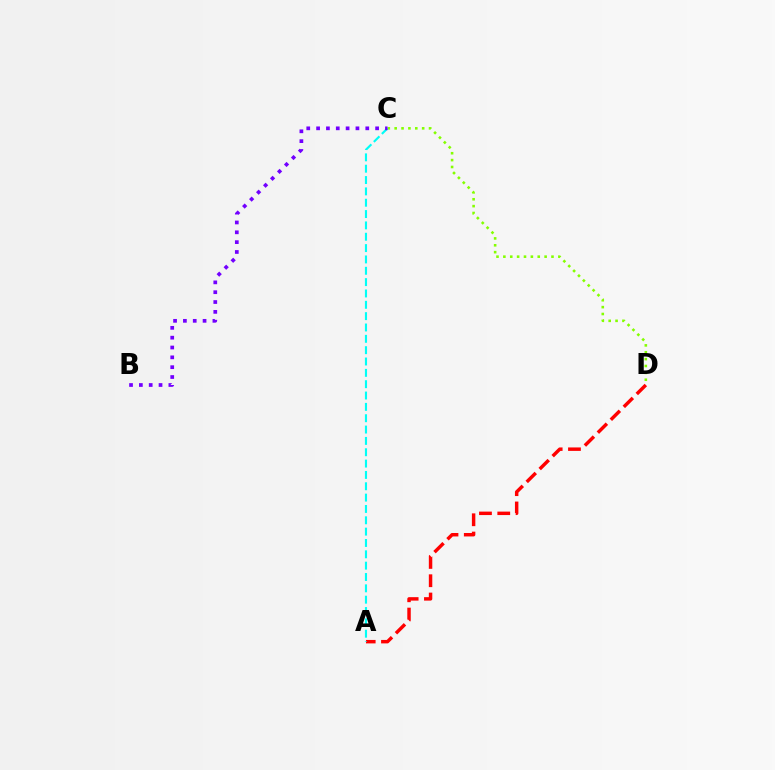{('A', 'D'): [{'color': '#ff0000', 'line_style': 'dashed', 'thickness': 2.48}], ('C', 'D'): [{'color': '#84ff00', 'line_style': 'dotted', 'thickness': 1.87}], ('A', 'C'): [{'color': '#00fff6', 'line_style': 'dashed', 'thickness': 1.54}], ('B', 'C'): [{'color': '#7200ff', 'line_style': 'dotted', 'thickness': 2.67}]}